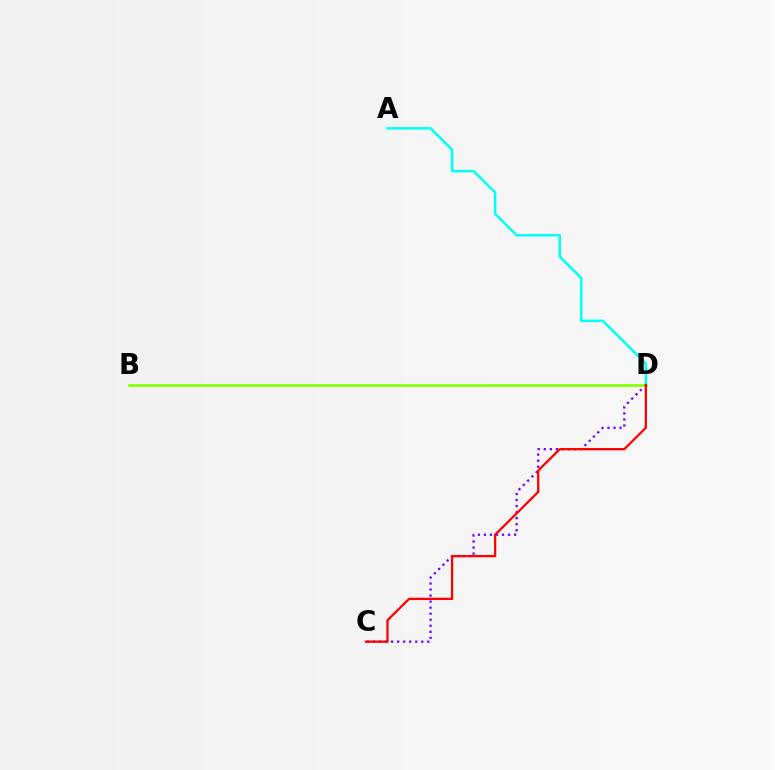{('C', 'D'): [{'color': '#7200ff', 'line_style': 'dotted', 'thickness': 1.64}, {'color': '#ff0000', 'line_style': 'solid', 'thickness': 1.64}], ('B', 'D'): [{'color': '#84ff00', 'line_style': 'solid', 'thickness': 1.93}], ('A', 'D'): [{'color': '#00fff6', 'line_style': 'solid', 'thickness': 1.8}]}